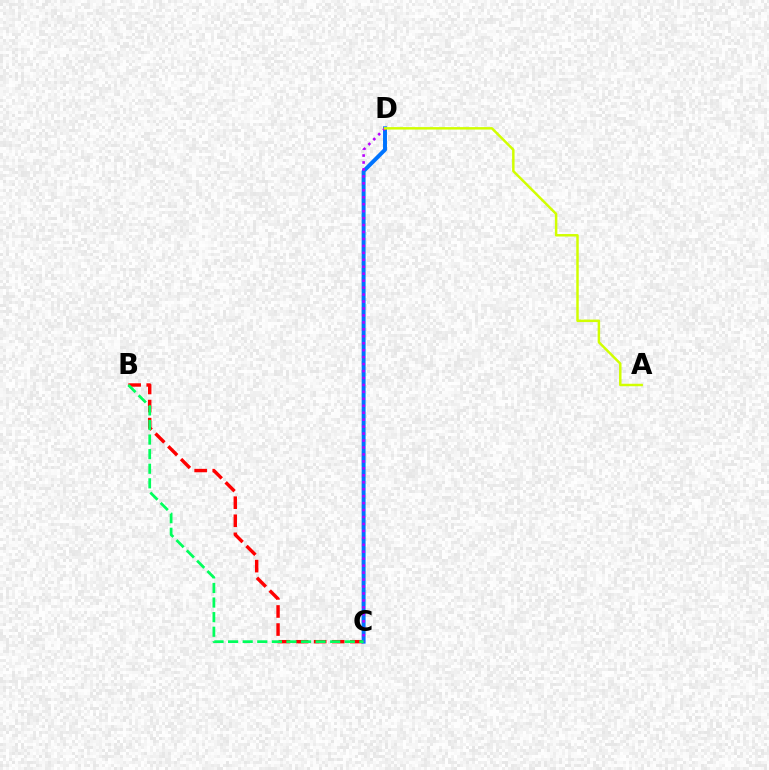{('B', 'C'): [{'color': '#ff0000', 'line_style': 'dashed', 'thickness': 2.46}, {'color': '#00ff5c', 'line_style': 'dashed', 'thickness': 1.98}], ('C', 'D'): [{'color': '#0074ff', 'line_style': 'solid', 'thickness': 2.84}, {'color': '#b900ff', 'line_style': 'dotted', 'thickness': 1.89}], ('A', 'D'): [{'color': '#d1ff00', 'line_style': 'solid', 'thickness': 1.78}]}